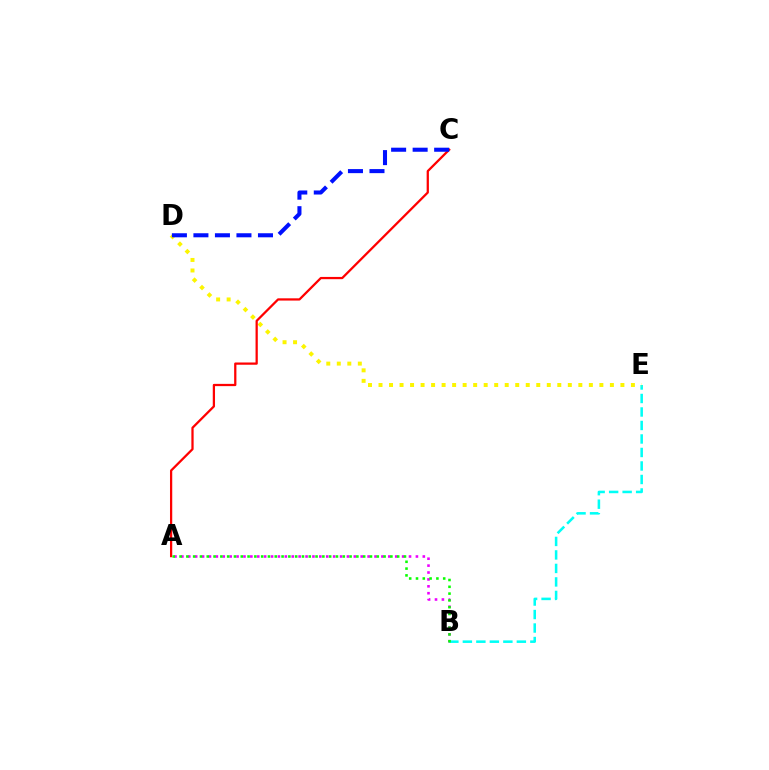{('A', 'B'): [{'color': '#ee00ff', 'line_style': 'dotted', 'thickness': 1.87}, {'color': '#08ff00', 'line_style': 'dotted', 'thickness': 1.85}], ('B', 'E'): [{'color': '#00fff6', 'line_style': 'dashed', 'thickness': 1.83}], ('D', 'E'): [{'color': '#fcf500', 'line_style': 'dotted', 'thickness': 2.86}], ('A', 'C'): [{'color': '#ff0000', 'line_style': 'solid', 'thickness': 1.62}], ('C', 'D'): [{'color': '#0010ff', 'line_style': 'dashed', 'thickness': 2.92}]}